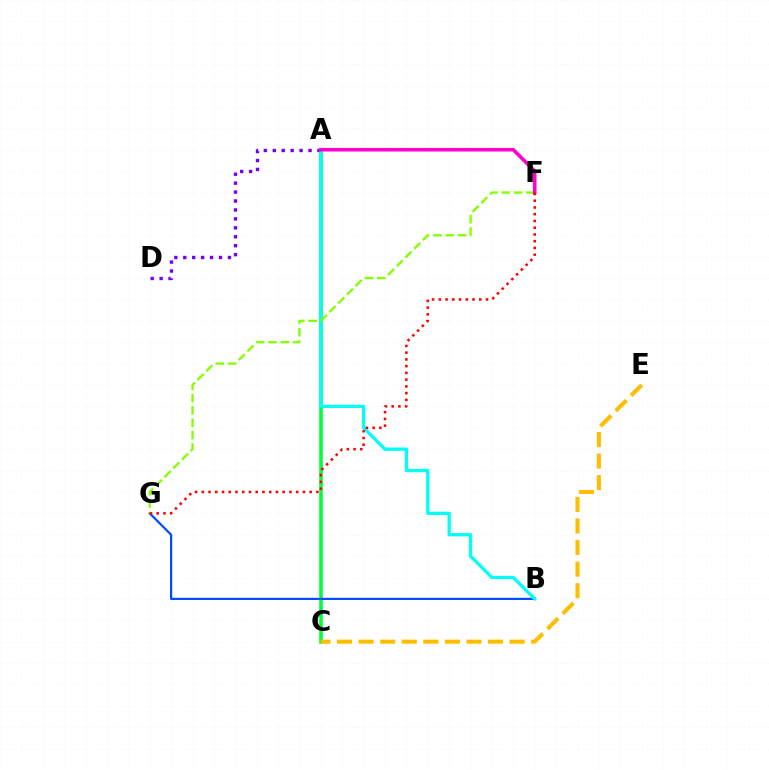{('A', 'C'): [{'color': '#00ff39', 'line_style': 'solid', 'thickness': 2.58}], ('B', 'G'): [{'color': '#004bff', 'line_style': 'solid', 'thickness': 1.58}], ('A', 'D'): [{'color': '#7200ff', 'line_style': 'dotted', 'thickness': 2.43}], ('A', 'B'): [{'color': '#00fff6', 'line_style': 'solid', 'thickness': 2.35}], ('F', 'G'): [{'color': '#84ff00', 'line_style': 'dashed', 'thickness': 1.67}, {'color': '#ff0000', 'line_style': 'dotted', 'thickness': 1.83}], ('C', 'E'): [{'color': '#ffbd00', 'line_style': 'dashed', 'thickness': 2.93}], ('A', 'F'): [{'color': '#ff00cf', 'line_style': 'solid', 'thickness': 2.58}]}